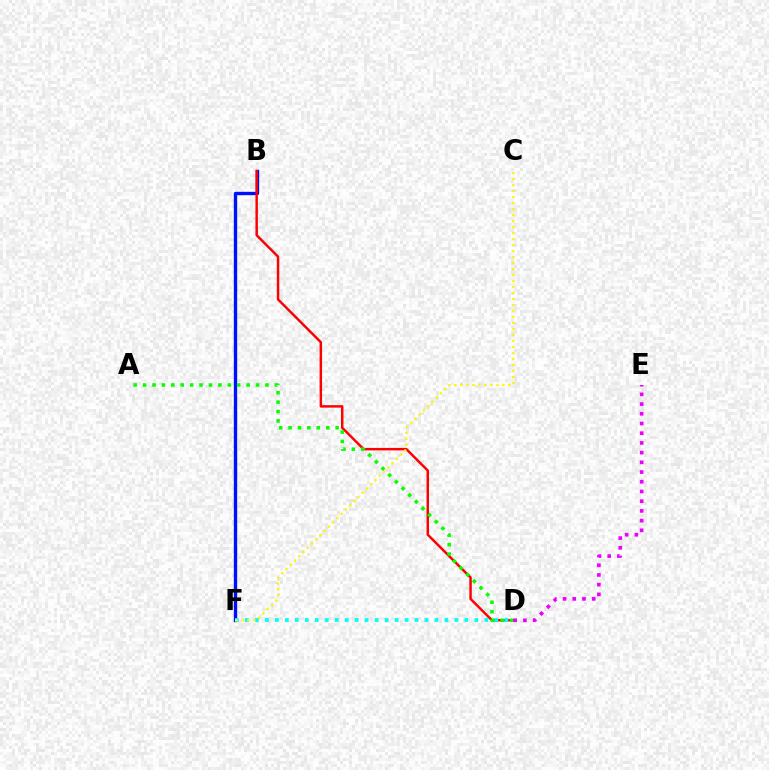{('B', 'F'): [{'color': '#0010ff', 'line_style': 'solid', 'thickness': 2.42}], ('B', 'D'): [{'color': '#ff0000', 'line_style': 'solid', 'thickness': 1.77}], ('D', 'F'): [{'color': '#00fff6', 'line_style': 'dotted', 'thickness': 2.71}], ('C', 'F'): [{'color': '#fcf500', 'line_style': 'dotted', 'thickness': 1.63}], ('A', 'D'): [{'color': '#08ff00', 'line_style': 'dotted', 'thickness': 2.56}], ('D', 'E'): [{'color': '#ee00ff', 'line_style': 'dotted', 'thickness': 2.64}]}